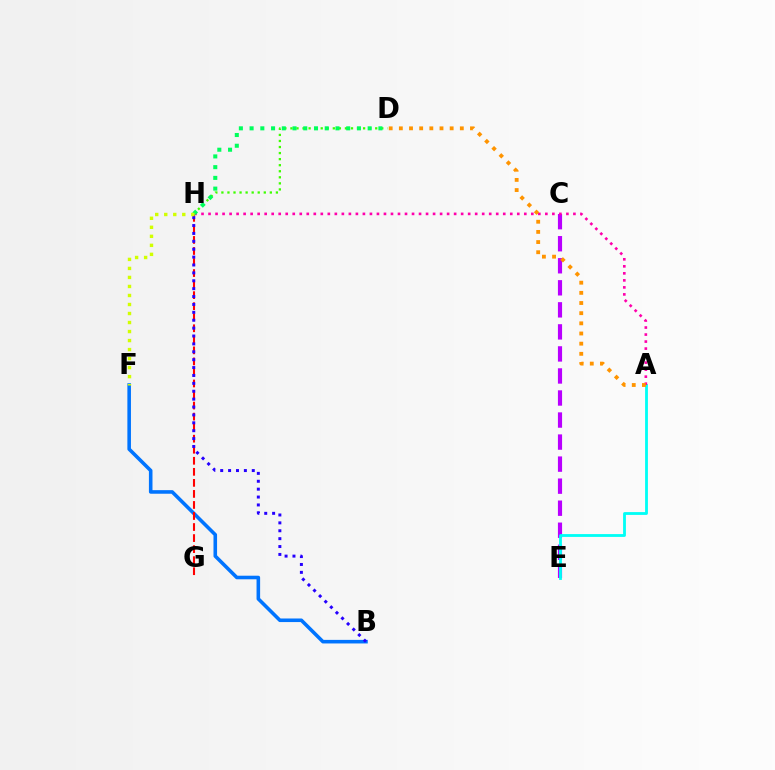{('B', 'F'): [{'color': '#0074ff', 'line_style': 'solid', 'thickness': 2.58}], ('C', 'E'): [{'color': '#b900ff', 'line_style': 'dashed', 'thickness': 2.99}], ('A', 'E'): [{'color': '#00fff6', 'line_style': 'solid', 'thickness': 2.03}], ('G', 'H'): [{'color': '#ff0000', 'line_style': 'dashed', 'thickness': 1.5}], ('D', 'H'): [{'color': '#3dff00', 'line_style': 'dotted', 'thickness': 1.65}, {'color': '#00ff5c', 'line_style': 'dotted', 'thickness': 2.92}], ('A', 'H'): [{'color': '#ff00ac', 'line_style': 'dotted', 'thickness': 1.91}], ('B', 'H'): [{'color': '#2500ff', 'line_style': 'dotted', 'thickness': 2.14}], ('A', 'D'): [{'color': '#ff9400', 'line_style': 'dotted', 'thickness': 2.76}], ('F', 'H'): [{'color': '#d1ff00', 'line_style': 'dotted', 'thickness': 2.45}]}